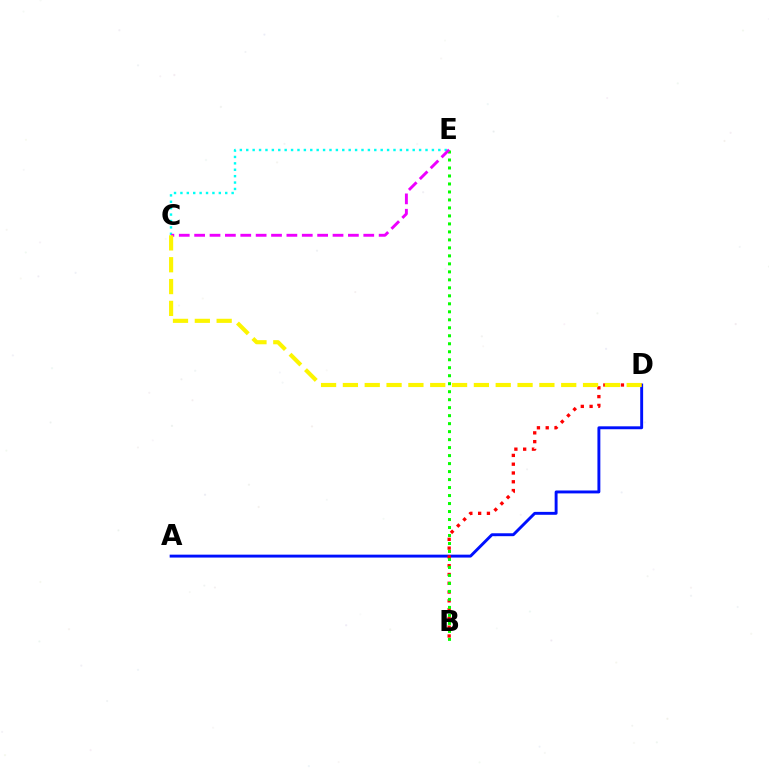{('A', 'D'): [{'color': '#0010ff', 'line_style': 'solid', 'thickness': 2.1}], ('B', 'D'): [{'color': '#ff0000', 'line_style': 'dotted', 'thickness': 2.39}], ('C', 'E'): [{'color': '#00fff6', 'line_style': 'dotted', 'thickness': 1.74}, {'color': '#ee00ff', 'line_style': 'dashed', 'thickness': 2.09}], ('B', 'E'): [{'color': '#08ff00', 'line_style': 'dotted', 'thickness': 2.17}], ('C', 'D'): [{'color': '#fcf500', 'line_style': 'dashed', 'thickness': 2.97}]}